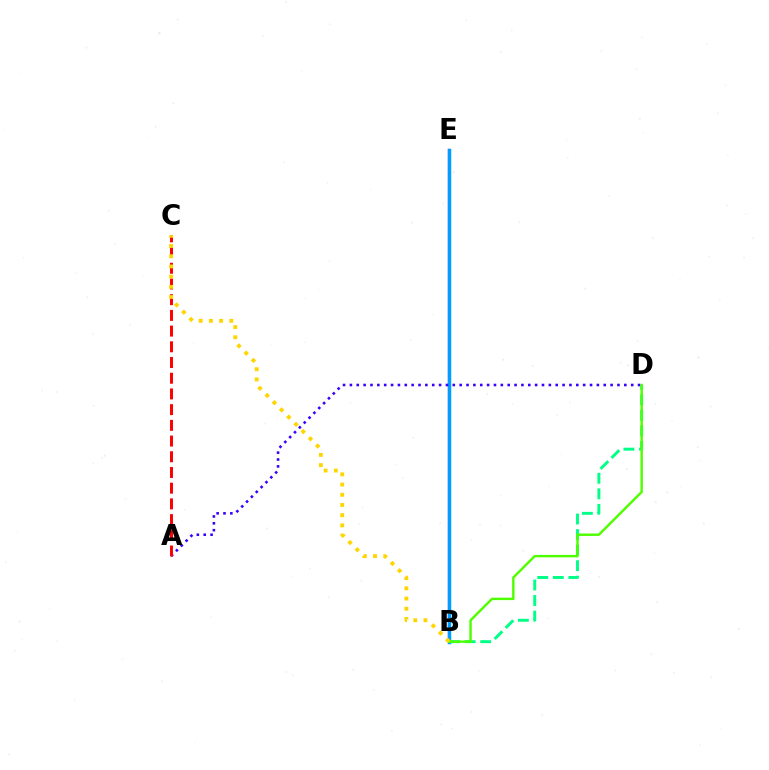{('B', 'E'): [{'color': '#ff00ed', 'line_style': 'solid', 'thickness': 1.61}, {'color': '#009eff', 'line_style': 'solid', 'thickness': 2.5}], ('A', 'D'): [{'color': '#3700ff', 'line_style': 'dotted', 'thickness': 1.86}], ('B', 'D'): [{'color': '#00ff86', 'line_style': 'dashed', 'thickness': 2.11}, {'color': '#4fff00', 'line_style': 'solid', 'thickness': 1.75}], ('A', 'C'): [{'color': '#ff0000', 'line_style': 'dashed', 'thickness': 2.13}], ('B', 'C'): [{'color': '#ffd500', 'line_style': 'dotted', 'thickness': 2.77}]}